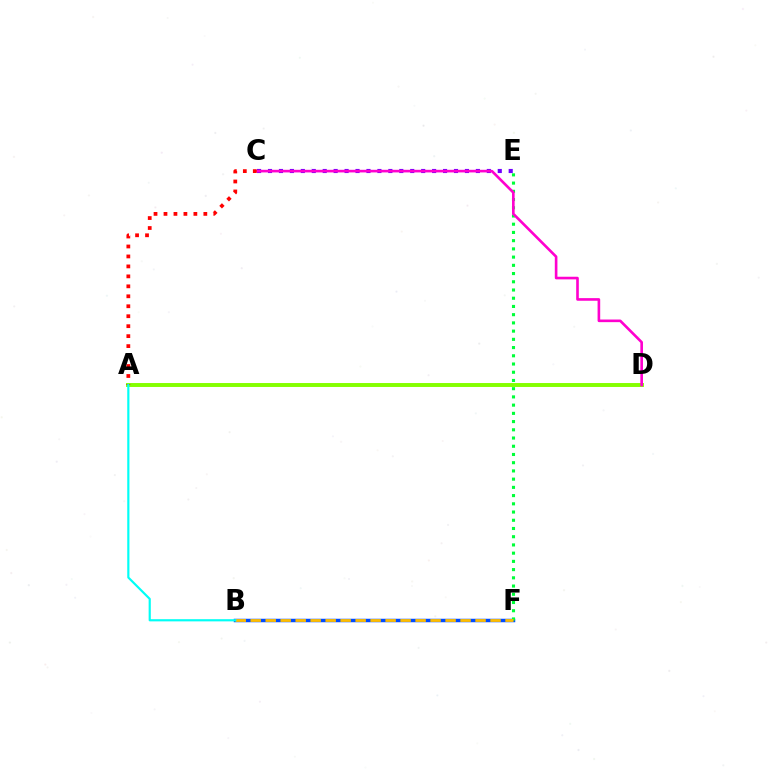{('B', 'F'): [{'color': '#004bff', 'line_style': 'solid', 'thickness': 2.51}, {'color': '#ffbd00', 'line_style': 'dashed', 'thickness': 2.04}], ('E', 'F'): [{'color': '#00ff39', 'line_style': 'dotted', 'thickness': 2.23}], ('C', 'E'): [{'color': '#7200ff', 'line_style': 'dotted', 'thickness': 2.97}], ('A', 'D'): [{'color': '#84ff00', 'line_style': 'solid', 'thickness': 2.83}], ('C', 'D'): [{'color': '#ff00cf', 'line_style': 'solid', 'thickness': 1.89}], ('A', 'C'): [{'color': '#ff0000', 'line_style': 'dotted', 'thickness': 2.71}], ('A', 'B'): [{'color': '#00fff6', 'line_style': 'solid', 'thickness': 1.57}]}